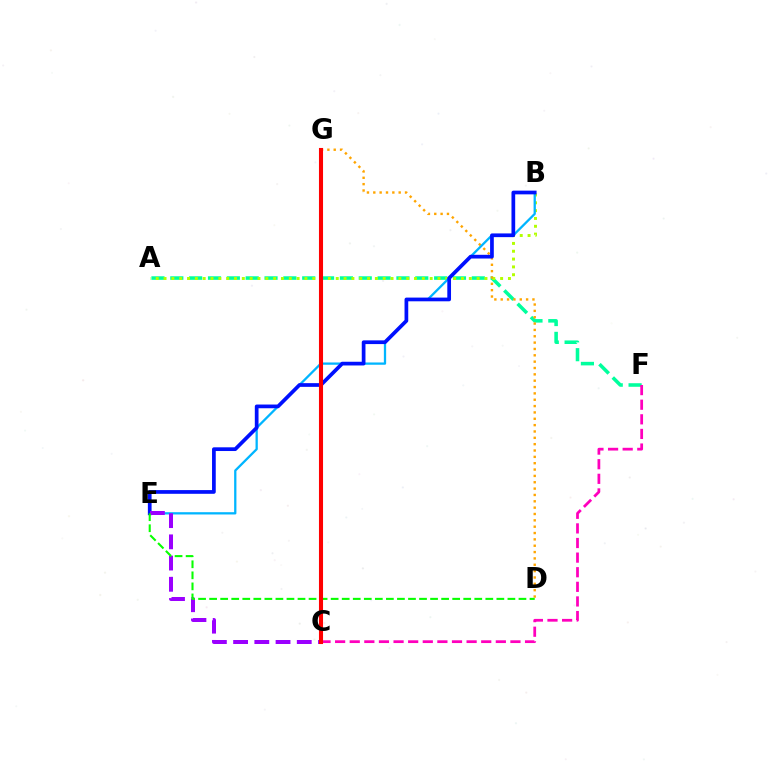{('A', 'F'): [{'color': '#00ff9d', 'line_style': 'dashed', 'thickness': 2.56}], ('A', 'B'): [{'color': '#b3ff00', 'line_style': 'dotted', 'thickness': 2.13}], ('D', 'G'): [{'color': '#ffa500', 'line_style': 'dotted', 'thickness': 1.72}], ('C', 'F'): [{'color': '#ff00bd', 'line_style': 'dashed', 'thickness': 1.98}], ('B', 'E'): [{'color': '#00b5ff', 'line_style': 'solid', 'thickness': 1.64}, {'color': '#0010ff', 'line_style': 'solid', 'thickness': 2.67}], ('C', 'E'): [{'color': '#9b00ff', 'line_style': 'dashed', 'thickness': 2.88}], ('D', 'E'): [{'color': '#08ff00', 'line_style': 'dashed', 'thickness': 1.5}], ('C', 'G'): [{'color': '#ff0000', 'line_style': 'solid', 'thickness': 2.94}]}